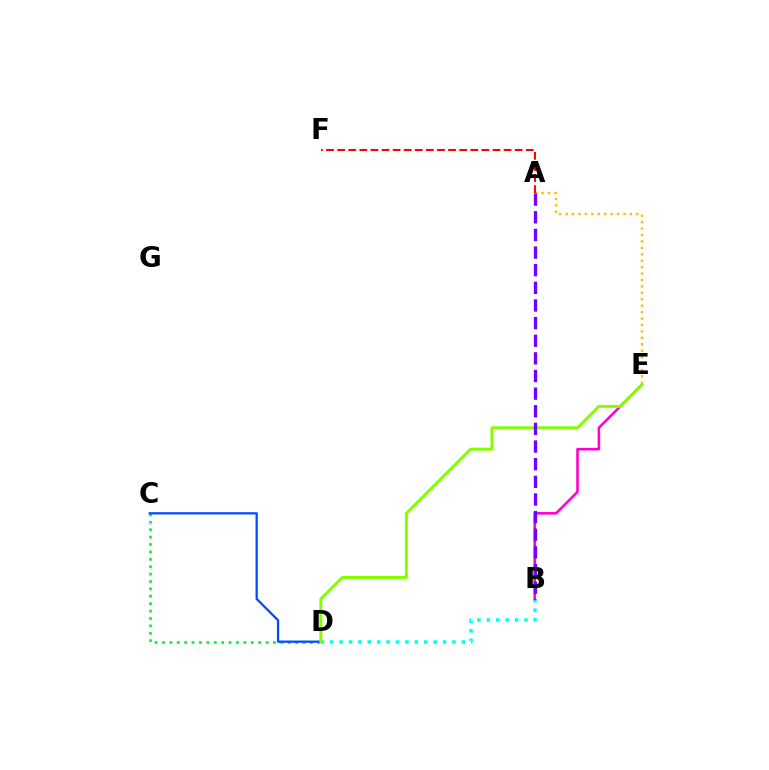{('B', 'D'): [{'color': '#00fff6', 'line_style': 'dotted', 'thickness': 2.56}], ('A', 'E'): [{'color': '#ffbd00', 'line_style': 'dotted', 'thickness': 1.75}], ('C', 'D'): [{'color': '#00ff39', 'line_style': 'dotted', 'thickness': 2.01}, {'color': '#004bff', 'line_style': 'solid', 'thickness': 1.63}], ('B', 'E'): [{'color': '#ff00cf', 'line_style': 'solid', 'thickness': 1.86}], ('D', 'E'): [{'color': '#84ff00', 'line_style': 'solid', 'thickness': 2.14}], ('A', 'F'): [{'color': '#ff0000', 'line_style': 'dashed', 'thickness': 1.51}], ('A', 'B'): [{'color': '#7200ff', 'line_style': 'dashed', 'thickness': 2.4}]}